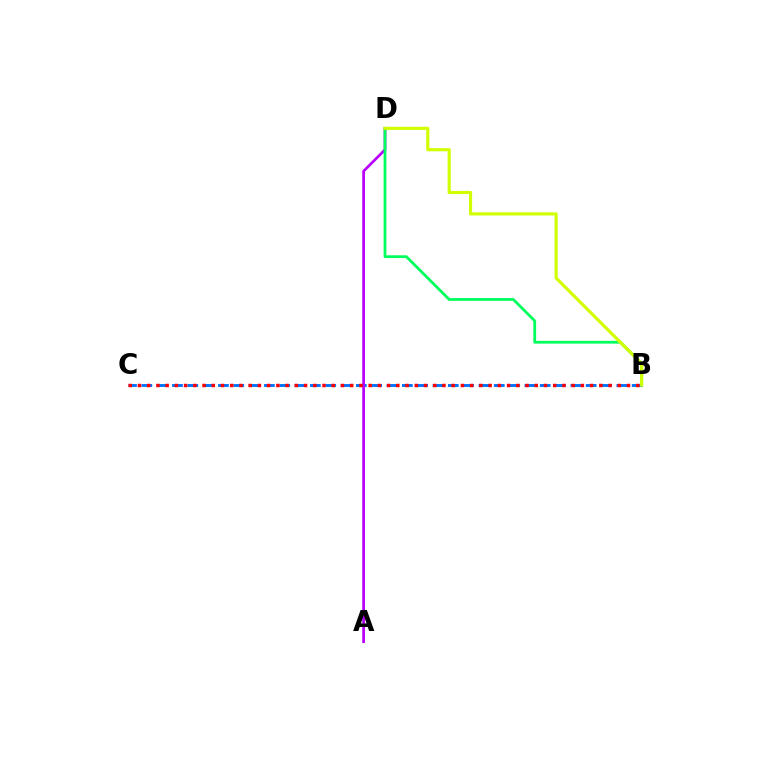{('B', 'C'): [{'color': '#0074ff', 'line_style': 'dashed', 'thickness': 2.08}, {'color': '#ff0000', 'line_style': 'dotted', 'thickness': 2.51}], ('A', 'D'): [{'color': '#b900ff', 'line_style': 'solid', 'thickness': 1.95}], ('B', 'D'): [{'color': '#00ff5c', 'line_style': 'solid', 'thickness': 2.01}, {'color': '#d1ff00', 'line_style': 'solid', 'thickness': 2.26}]}